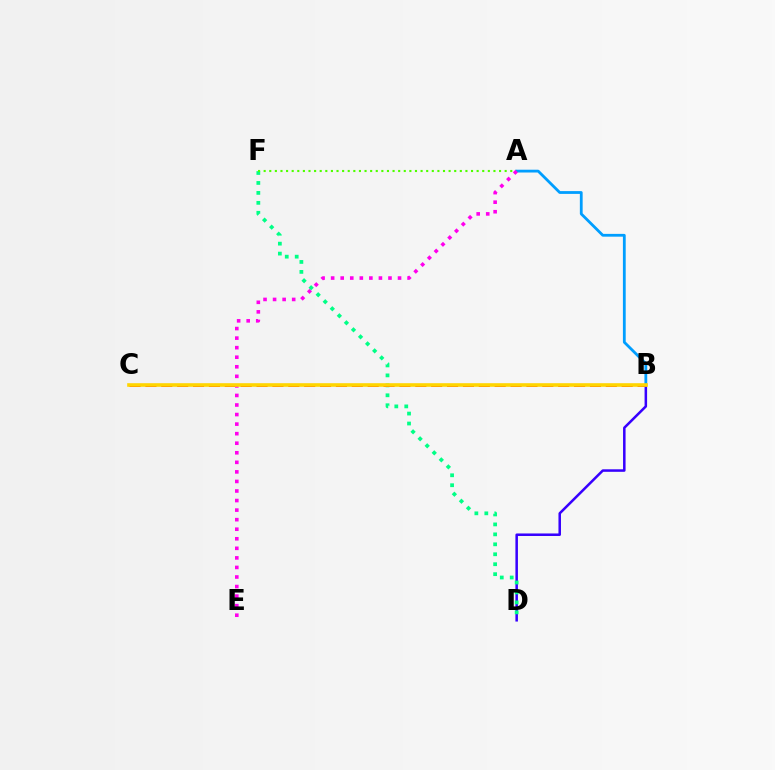{('B', 'D'): [{'color': '#3700ff', 'line_style': 'solid', 'thickness': 1.82}], ('D', 'F'): [{'color': '#00ff86', 'line_style': 'dotted', 'thickness': 2.7}], ('B', 'C'): [{'color': '#ff0000', 'line_style': 'dashed', 'thickness': 2.16}, {'color': '#ffd500', 'line_style': 'solid', 'thickness': 2.6}], ('A', 'F'): [{'color': '#4fff00', 'line_style': 'dotted', 'thickness': 1.52}], ('A', 'B'): [{'color': '#009eff', 'line_style': 'solid', 'thickness': 2.01}], ('A', 'E'): [{'color': '#ff00ed', 'line_style': 'dotted', 'thickness': 2.6}]}